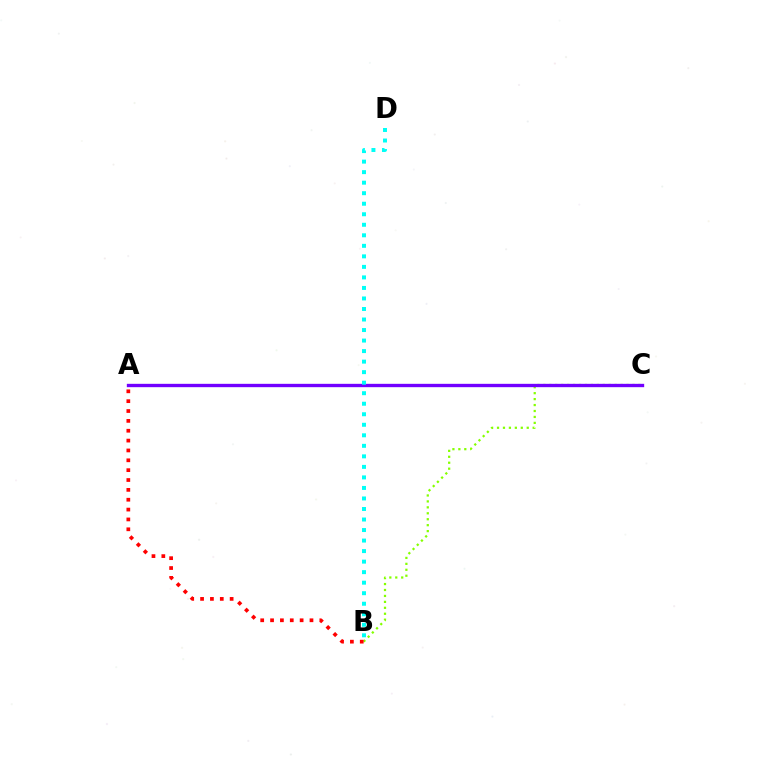{('B', 'C'): [{'color': '#84ff00', 'line_style': 'dotted', 'thickness': 1.61}], ('A', 'B'): [{'color': '#ff0000', 'line_style': 'dotted', 'thickness': 2.68}], ('A', 'C'): [{'color': '#7200ff', 'line_style': 'solid', 'thickness': 2.41}], ('B', 'D'): [{'color': '#00fff6', 'line_style': 'dotted', 'thickness': 2.86}]}